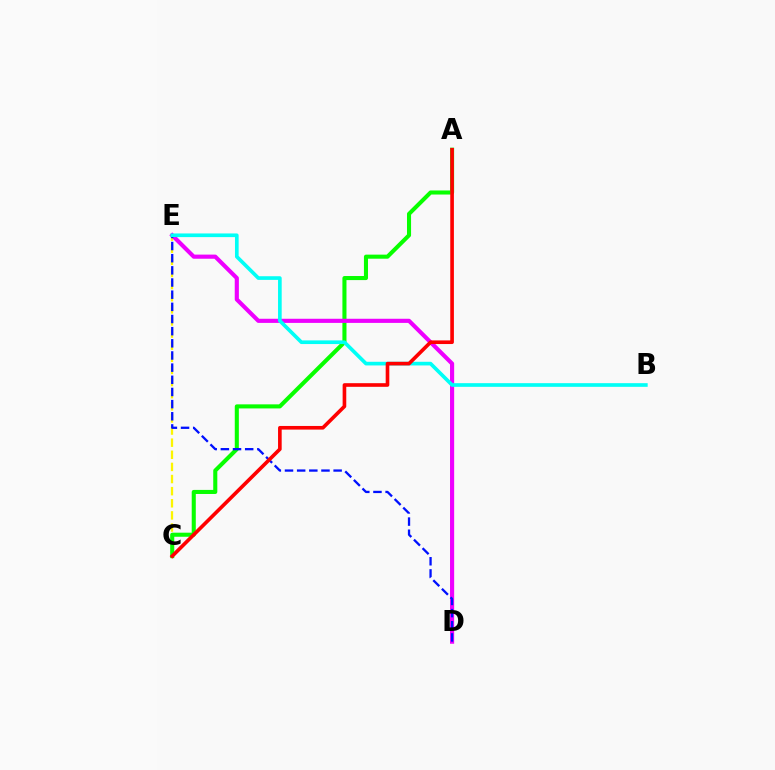{('C', 'E'): [{'color': '#fcf500', 'line_style': 'dashed', 'thickness': 1.65}], ('A', 'C'): [{'color': '#08ff00', 'line_style': 'solid', 'thickness': 2.93}, {'color': '#ff0000', 'line_style': 'solid', 'thickness': 2.62}], ('D', 'E'): [{'color': '#ee00ff', 'line_style': 'solid', 'thickness': 2.98}, {'color': '#0010ff', 'line_style': 'dashed', 'thickness': 1.65}], ('B', 'E'): [{'color': '#00fff6', 'line_style': 'solid', 'thickness': 2.63}]}